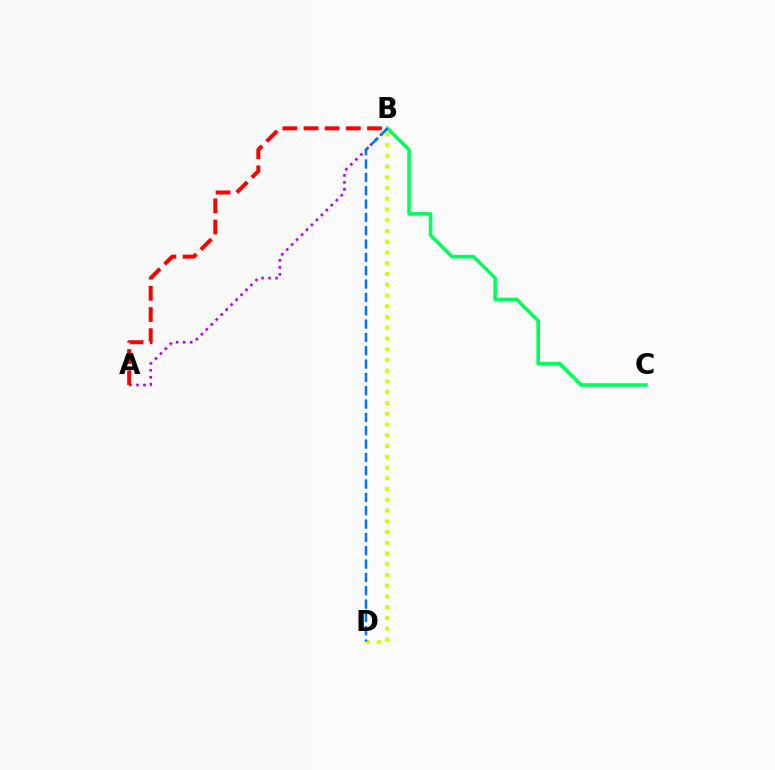{('A', 'B'): [{'color': '#b900ff', 'line_style': 'dotted', 'thickness': 1.9}, {'color': '#ff0000', 'line_style': 'dashed', 'thickness': 2.87}], ('B', 'D'): [{'color': '#d1ff00', 'line_style': 'dotted', 'thickness': 2.92}, {'color': '#0074ff', 'line_style': 'dashed', 'thickness': 1.81}], ('B', 'C'): [{'color': '#00ff5c', 'line_style': 'solid', 'thickness': 2.6}]}